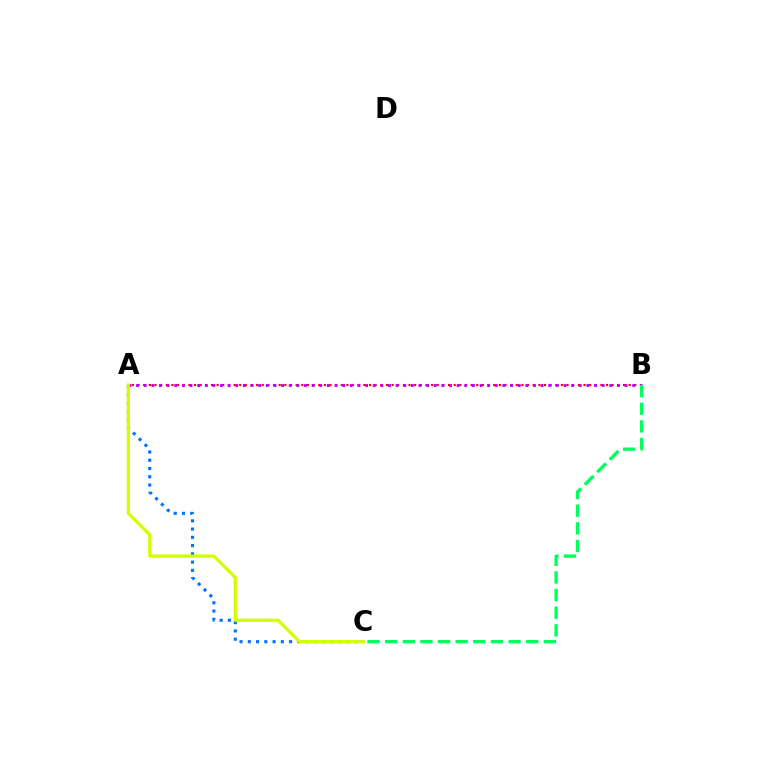{('A', 'B'): [{'color': '#ff0000', 'line_style': 'dotted', 'thickness': 1.53}, {'color': '#b900ff', 'line_style': 'dotted', 'thickness': 2.07}], ('A', 'C'): [{'color': '#0074ff', 'line_style': 'dotted', 'thickness': 2.24}, {'color': '#d1ff00', 'line_style': 'solid', 'thickness': 2.31}], ('B', 'C'): [{'color': '#00ff5c', 'line_style': 'dashed', 'thickness': 2.39}]}